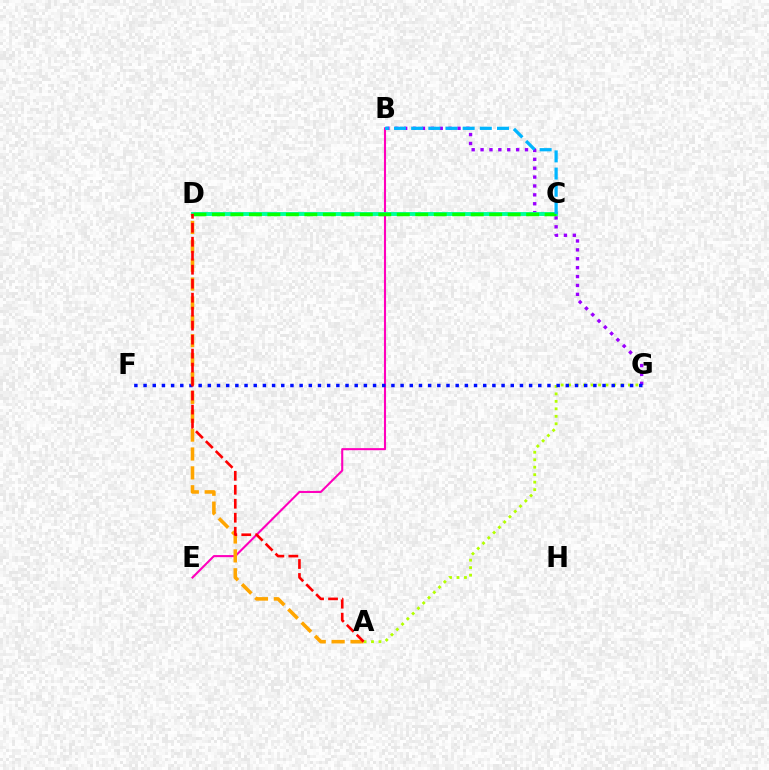{('A', 'G'): [{'color': '#b3ff00', 'line_style': 'dotted', 'thickness': 2.03}], ('B', 'E'): [{'color': '#ff00bd', 'line_style': 'solid', 'thickness': 1.51}], ('B', 'G'): [{'color': '#9b00ff', 'line_style': 'dotted', 'thickness': 2.42}], ('C', 'D'): [{'color': '#00ff9d', 'line_style': 'solid', 'thickness': 2.8}, {'color': '#08ff00', 'line_style': 'dashed', 'thickness': 2.51}], ('F', 'G'): [{'color': '#0010ff', 'line_style': 'dotted', 'thickness': 2.49}], ('A', 'D'): [{'color': '#ffa500', 'line_style': 'dashed', 'thickness': 2.56}, {'color': '#ff0000', 'line_style': 'dashed', 'thickness': 1.9}], ('B', 'C'): [{'color': '#00b5ff', 'line_style': 'dashed', 'thickness': 2.33}]}